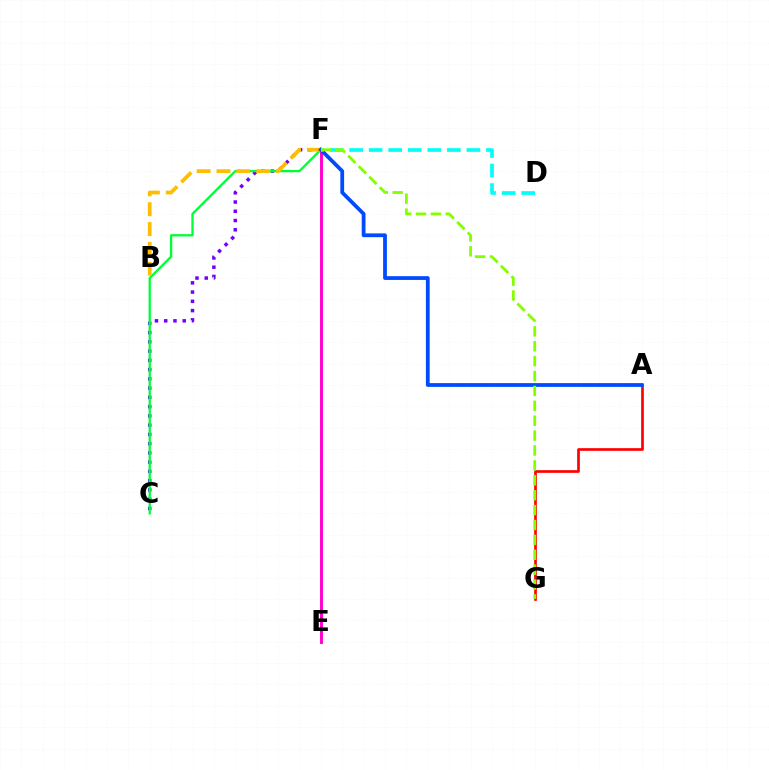{('C', 'F'): [{'color': '#7200ff', 'line_style': 'dotted', 'thickness': 2.51}, {'color': '#00ff39', 'line_style': 'solid', 'thickness': 1.66}], ('A', 'G'): [{'color': '#ff0000', 'line_style': 'solid', 'thickness': 1.93}], ('E', 'F'): [{'color': '#ff00cf', 'line_style': 'solid', 'thickness': 2.1}], ('B', 'F'): [{'color': '#ffbd00', 'line_style': 'dashed', 'thickness': 2.7}], ('A', 'F'): [{'color': '#004bff', 'line_style': 'solid', 'thickness': 2.72}], ('D', 'F'): [{'color': '#00fff6', 'line_style': 'dashed', 'thickness': 2.66}], ('F', 'G'): [{'color': '#84ff00', 'line_style': 'dashed', 'thickness': 2.02}]}